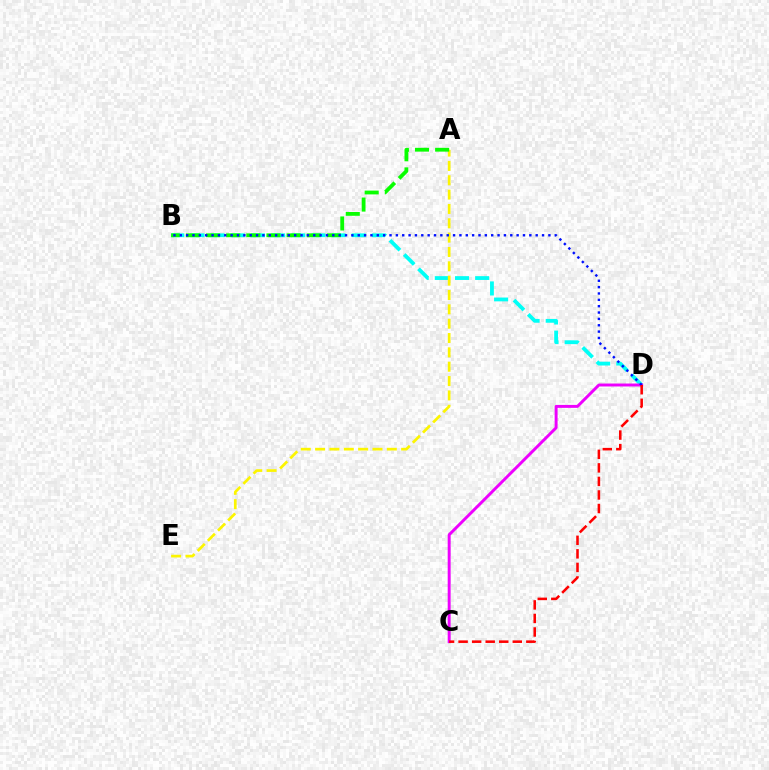{('B', 'D'): [{'color': '#00fff6', 'line_style': 'dashed', 'thickness': 2.74}, {'color': '#0010ff', 'line_style': 'dotted', 'thickness': 1.73}], ('A', 'E'): [{'color': '#fcf500', 'line_style': 'dashed', 'thickness': 1.95}], ('C', 'D'): [{'color': '#ee00ff', 'line_style': 'solid', 'thickness': 2.12}, {'color': '#ff0000', 'line_style': 'dashed', 'thickness': 1.84}], ('A', 'B'): [{'color': '#08ff00', 'line_style': 'dashed', 'thickness': 2.74}]}